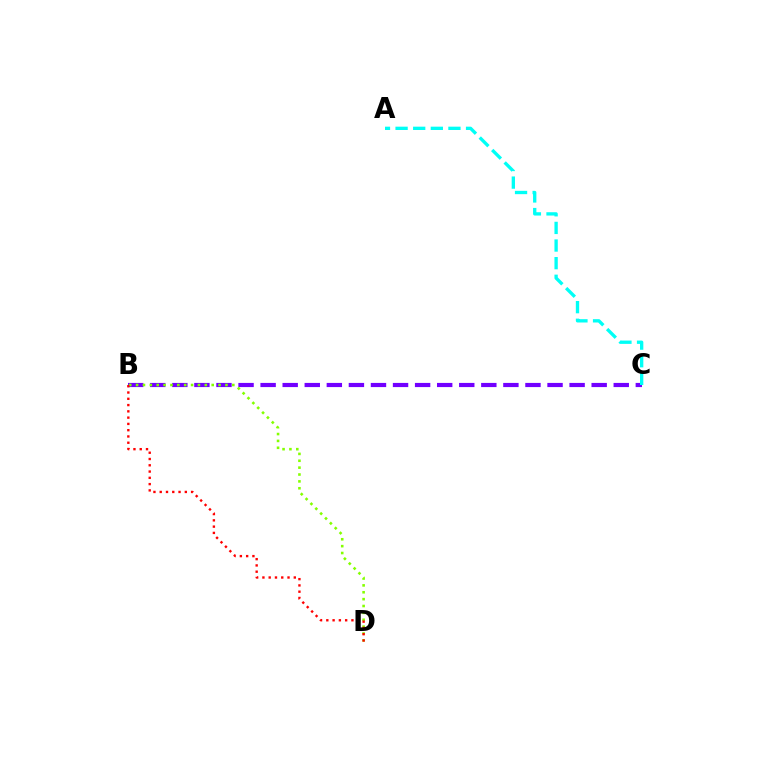{('B', 'C'): [{'color': '#7200ff', 'line_style': 'dashed', 'thickness': 3.0}], ('B', 'D'): [{'color': '#84ff00', 'line_style': 'dotted', 'thickness': 1.87}, {'color': '#ff0000', 'line_style': 'dotted', 'thickness': 1.71}], ('A', 'C'): [{'color': '#00fff6', 'line_style': 'dashed', 'thickness': 2.39}]}